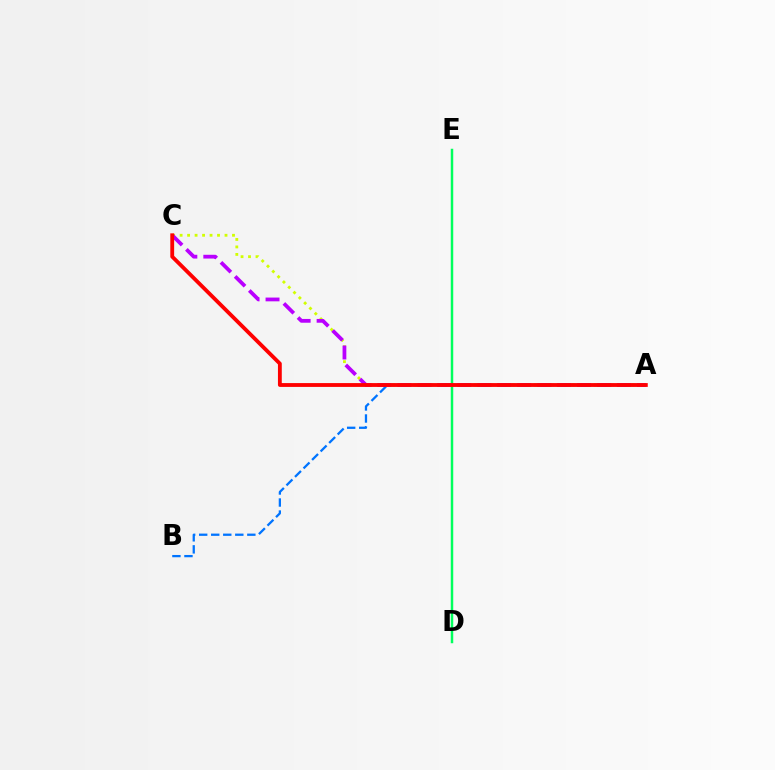{('A', 'C'): [{'color': '#d1ff00', 'line_style': 'dotted', 'thickness': 2.03}, {'color': '#b900ff', 'line_style': 'dashed', 'thickness': 2.71}, {'color': '#ff0000', 'line_style': 'solid', 'thickness': 2.76}], ('D', 'E'): [{'color': '#00ff5c', 'line_style': 'solid', 'thickness': 1.78}], ('A', 'B'): [{'color': '#0074ff', 'line_style': 'dashed', 'thickness': 1.64}]}